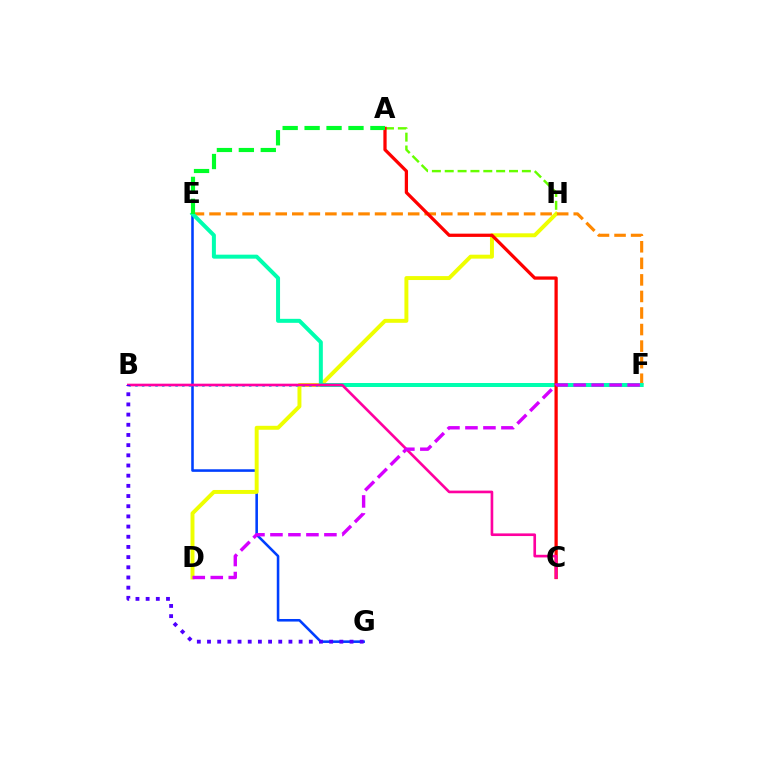{('E', 'G'): [{'color': '#003fff', 'line_style': 'solid', 'thickness': 1.85}], ('D', 'H'): [{'color': '#eeff00', 'line_style': 'solid', 'thickness': 2.84}], ('A', 'H'): [{'color': '#66ff00', 'line_style': 'dashed', 'thickness': 1.75}], ('E', 'F'): [{'color': '#ff8800', 'line_style': 'dashed', 'thickness': 2.25}, {'color': '#00ffaf', 'line_style': 'solid', 'thickness': 2.88}], ('B', 'F'): [{'color': '#00c7ff', 'line_style': 'dotted', 'thickness': 1.82}], ('A', 'C'): [{'color': '#ff0000', 'line_style': 'solid', 'thickness': 2.35}], ('B', 'C'): [{'color': '#ff00a0', 'line_style': 'solid', 'thickness': 1.91}], ('D', 'F'): [{'color': '#d600ff', 'line_style': 'dashed', 'thickness': 2.44}], ('A', 'E'): [{'color': '#00ff27', 'line_style': 'dashed', 'thickness': 2.98}], ('B', 'G'): [{'color': '#4f00ff', 'line_style': 'dotted', 'thickness': 2.77}]}